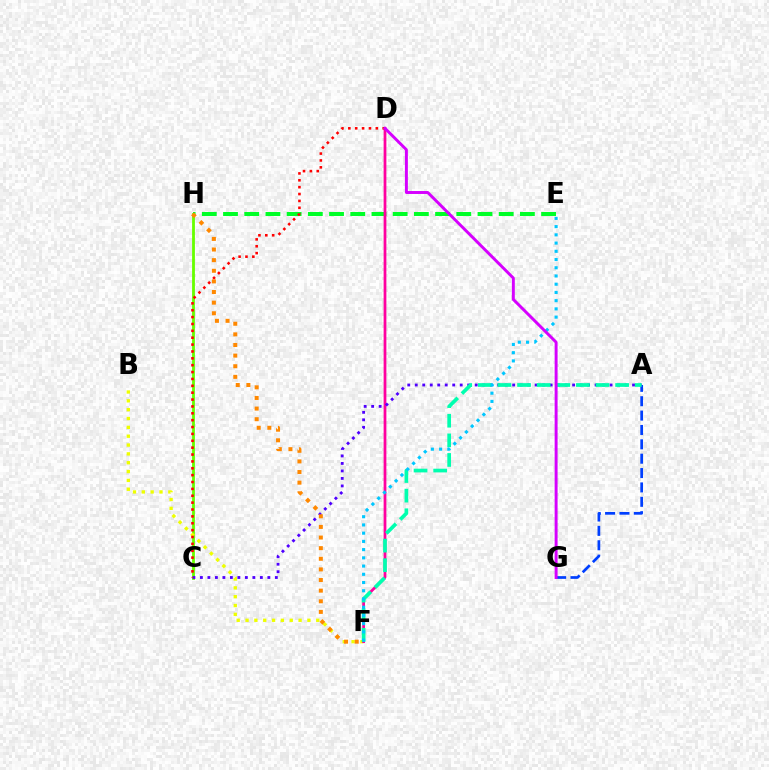{('C', 'H'): [{'color': '#66ff00', 'line_style': 'solid', 'thickness': 2.02}], ('E', 'H'): [{'color': '#00ff27', 'line_style': 'dashed', 'thickness': 2.88}], ('B', 'F'): [{'color': '#eeff00', 'line_style': 'dotted', 'thickness': 2.4}], ('D', 'F'): [{'color': '#ff00a0', 'line_style': 'solid', 'thickness': 1.98}], ('A', 'G'): [{'color': '#003fff', 'line_style': 'dashed', 'thickness': 1.95}], ('A', 'C'): [{'color': '#4f00ff', 'line_style': 'dotted', 'thickness': 2.04}], ('A', 'F'): [{'color': '#00ffaf', 'line_style': 'dashed', 'thickness': 2.66}], ('E', 'F'): [{'color': '#00c7ff', 'line_style': 'dotted', 'thickness': 2.24}], ('C', 'D'): [{'color': '#ff0000', 'line_style': 'dotted', 'thickness': 1.87}], ('D', 'G'): [{'color': '#d600ff', 'line_style': 'solid', 'thickness': 2.12}], ('F', 'H'): [{'color': '#ff8800', 'line_style': 'dotted', 'thickness': 2.89}]}